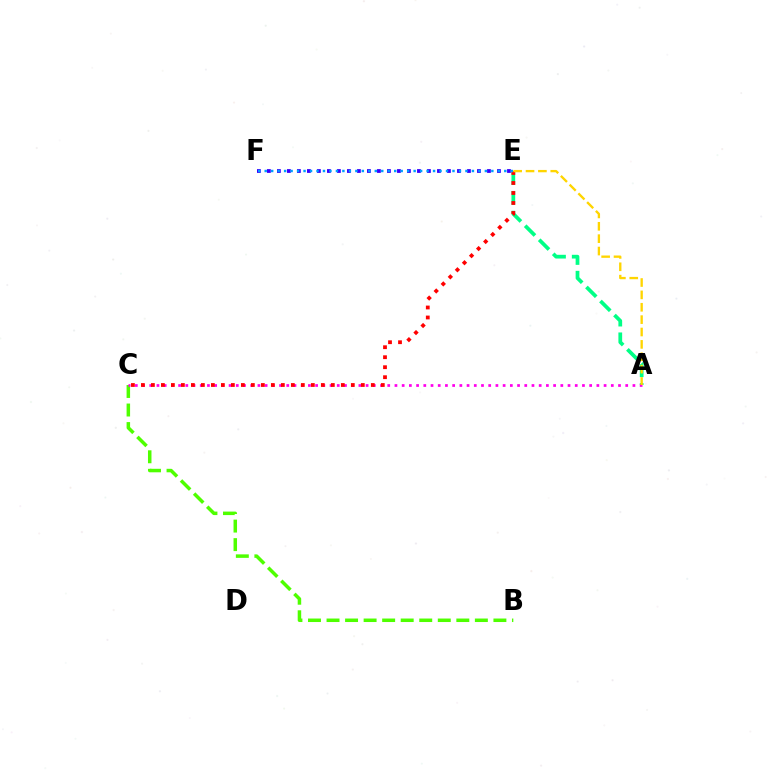{('A', 'E'): [{'color': '#00ff86', 'line_style': 'dashed', 'thickness': 2.69}, {'color': '#ffd500', 'line_style': 'dashed', 'thickness': 1.68}], ('B', 'C'): [{'color': '#4fff00', 'line_style': 'dashed', 'thickness': 2.52}], ('E', 'F'): [{'color': '#3700ff', 'line_style': 'dotted', 'thickness': 2.72}, {'color': '#009eff', 'line_style': 'dotted', 'thickness': 1.76}], ('A', 'C'): [{'color': '#ff00ed', 'line_style': 'dotted', 'thickness': 1.96}], ('C', 'E'): [{'color': '#ff0000', 'line_style': 'dotted', 'thickness': 2.72}]}